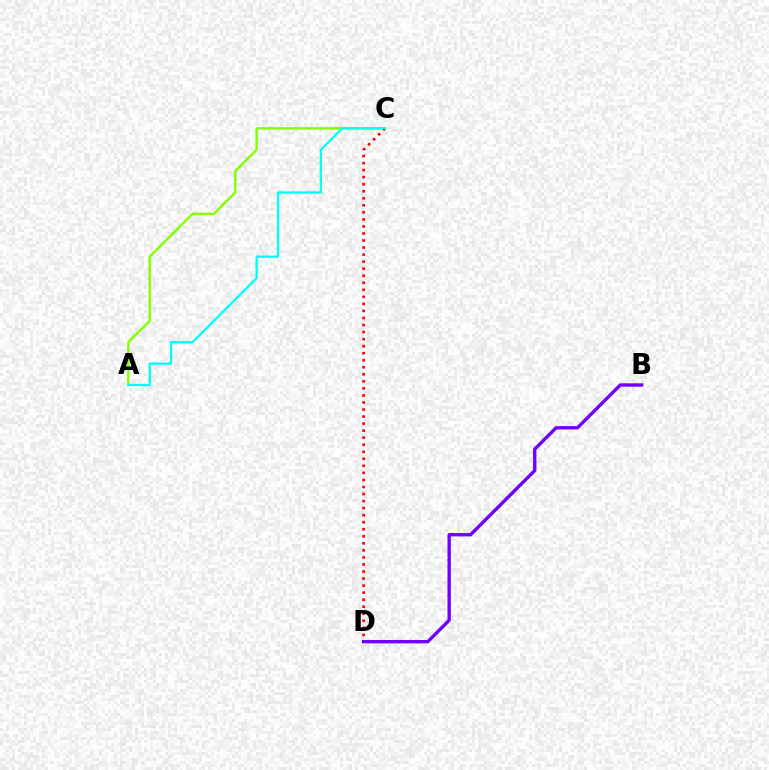{('A', 'C'): [{'color': '#84ff00', 'line_style': 'solid', 'thickness': 1.74}, {'color': '#00fff6', 'line_style': 'solid', 'thickness': 1.65}], ('C', 'D'): [{'color': '#ff0000', 'line_style': 'dotted', 'thickness': 1.91}], ('B', 'D'): [{'color': '#7200ff', 'line_style': 'solid', 'thickness': 2.42}]}